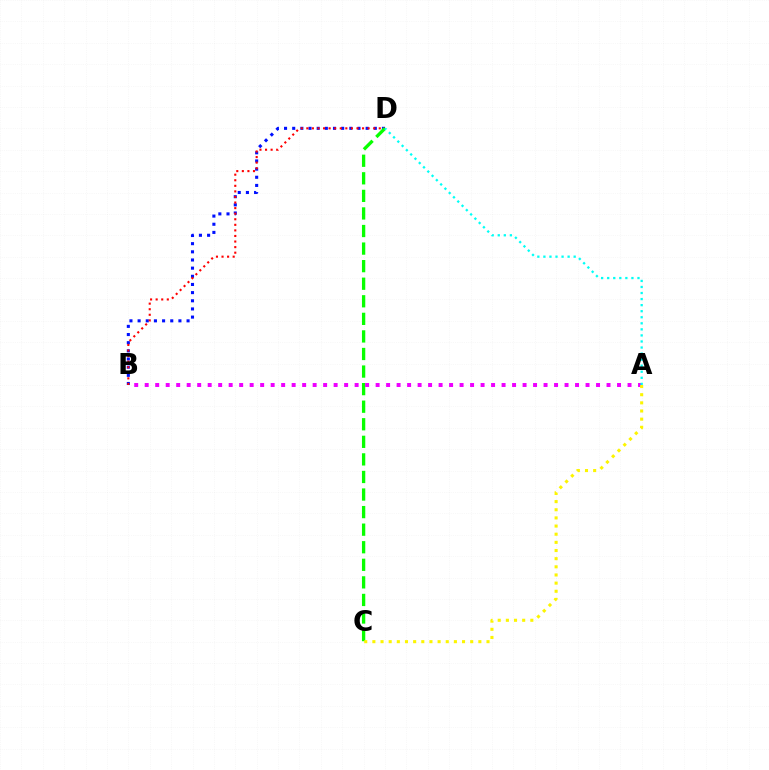{('B', 'D'): [{'color': '#0010ff', 'line_style': 'dotted', 'thickness': 2.22}, {'color': '#ff0000', 'line_style': 'dotted', 'thickness': 1.51}], ('C', 'D'): [{'color': '#08ff00', 'line_style': 'dashed', 'thickness': 2.39}], ('A', 'B'): [{'color': '#ee00ff', 'line_style': 'dotted', 'thickness': 2.85}], ('A', 'C'): [{'color': '#fcf500', 'line_style': 'dotted', 'thickness': 2.21}], ('A', 'D'): [{'color': '#00fff6', 'line_style': 'dotted', 'thickness': 1.65}]}